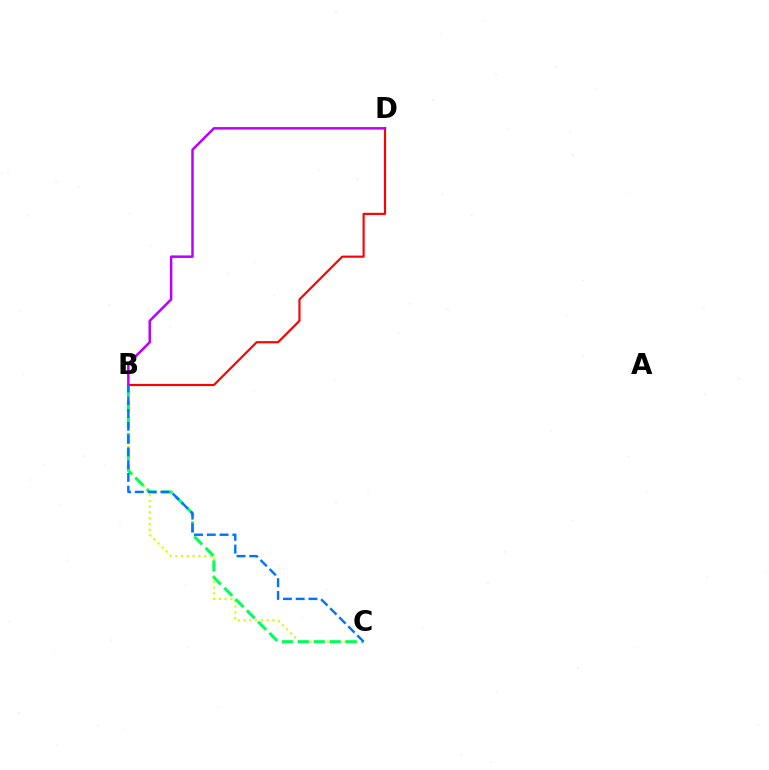{('B', 'C'): [{'color': '#d1ff00', 'line_style': 'dotted', 'thickness': 1.57}, {'color': '#00ff5c', 'line_style': 'dashed', 'thickness': 2.17}, {'color': '#0074ff', 'line_style': 'dashed', 'thickness': 1.74}], ('B', 'D'): [{'color': '#ff0000', 'line_style': 'solid', 'thickness': 1.55}, {'color': '#b900ff', 'line_style': 'solid', 'thickness': 1.79}]}